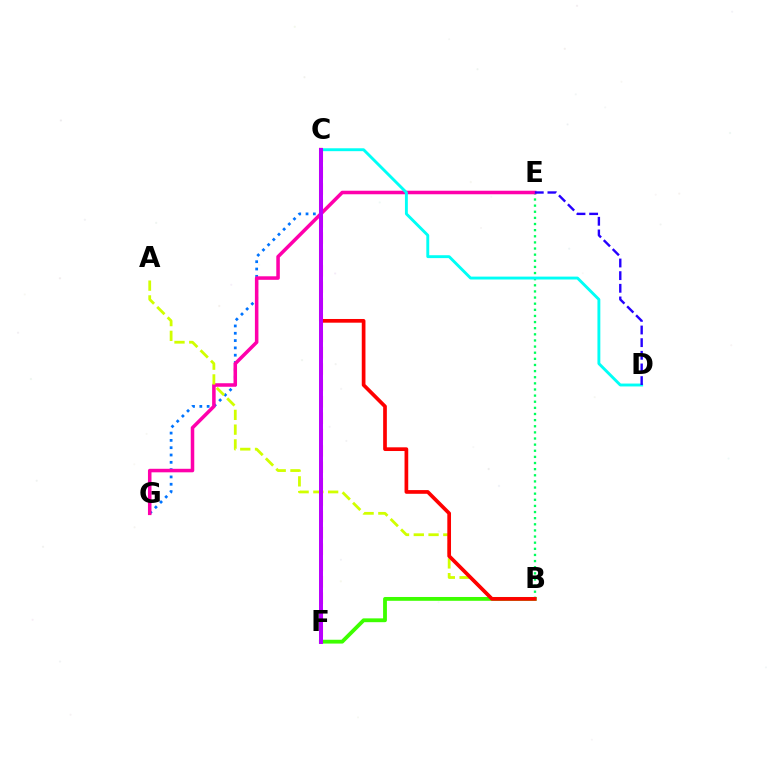{('C', 'G'): [{'color': '#0074ff', 'line_style': 'dotted', 'thickness': 1.99}], ('B', 'E'): [{'color': '#00ff5c', 'line_style': 'dotted', 'thickness': 1.67}], ('E', 'G'): [{'color': '#ff00ac', 'line_style': 'solid', 'thickness': 2.54}], ('C', 'F'): [{'color': '#ff9400', 'line_style': 'dashed', 'thickness': 2.22}, {'color': '#b900ff', 'line_style': 'solid', 'thickness': 2.86}], ('A', 'B'): [{'color': '#d1ff00', 'line_style': 'dashed', 'thickness': 2.01}], ('B', 'F'): [{'color': '#3dff00', 'line_style': 'solid', 'thickness': 2.75}], ('C', 'D'): [{'color': '#00fff6', 'line_style': 'solid', 'thickness': 2.08}], ('D', 'E'): [{'color': '#2500ff', 'line_style': 'dashed', 'thickness': 1.72}], ('B', 'C'): [{'color': '#ff0000', 'line_style': 'solid', 'thickness': 2.66}]}